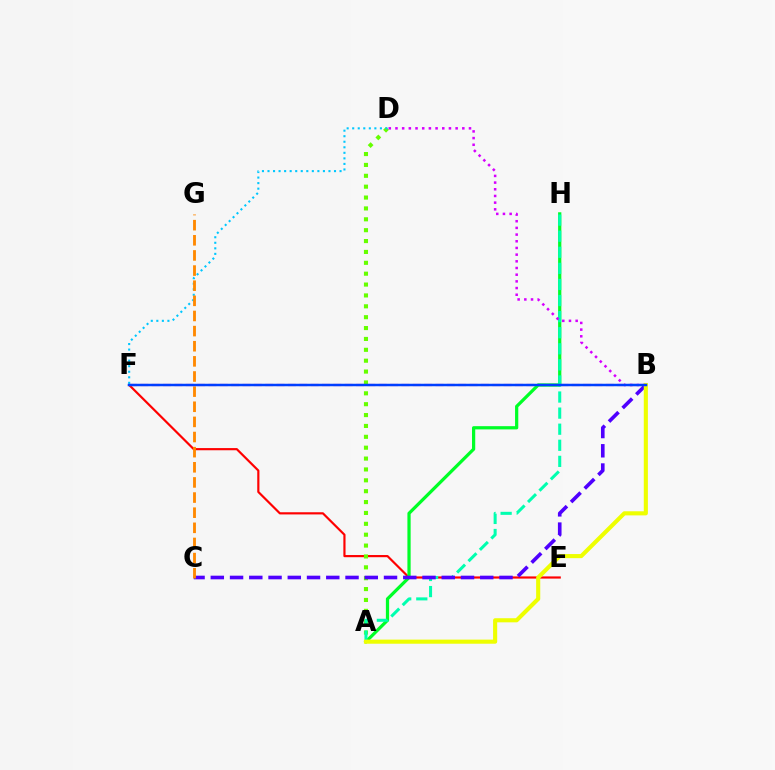{('E', 'F'): [{'color': '#ff0000', 'line_style': 'solid', 'thickness': 1.57}], ('B', 'F'): [{'color': '#ff00a0', 'line_style': 'dashed', 'thickness': 1.54}, {'color': '#003fff', 'line_style': 'solid', 'thickness': 1.79}], ('A', 'D'): [{'color': '#66ff00', 'line_style': 'dotted', 'thickness': 2.95}], ('A', 'H'): [{'color': '#00ff27', 'line_style': 'solid', 'thickness': 2.33}, {'color': '#00ffaf', 'line_style': 'dashed', 'thickness': 2.18}], ('D', 'F'): [{'color': '#00c7ff', 'line_style': 'dotted', 'thickness': 1.51}], ('B', 'C'): [{'color': '#4f00ff', 'line_style': 'dashed', 'thickness': 2.61}], ('C', 'G'): [{'color': '#ff8800', 'line_style': 'dashed', 'thickness': 2.06}], ('B', 'D'): [{'color': '#d600ff', 'line_style': 'dotted', 'thickness': 1.82}], ('A', 'B'): [{'color': '#eeff00', 'line_style': 'solid', 'thickness': 2.96}]}